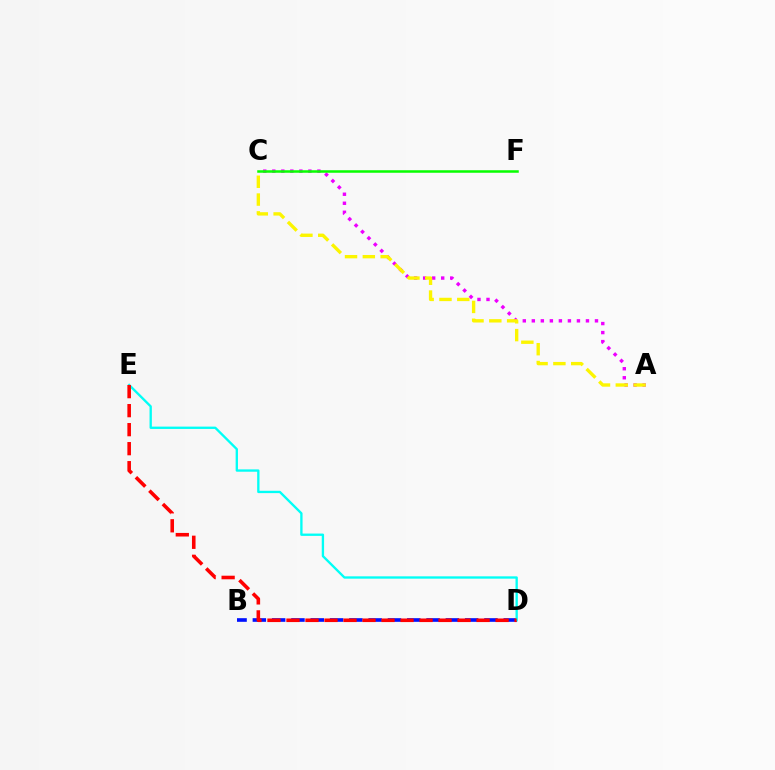{('A', 'C'): [{'color': '#ee00ff', 'line_style': 'dotted', 'thickness': 2.45}, {'color': '#fcf500', 'line_style': 'dashed', 'thickness': 2.42}], ('B', 'D'): [{'color': '#0010ff', 'line_style': 'dashed', 'thickness': 2.62}], ('C', 'F'): [{'color': '#08ff00', 'line_style': 'solid', 'thickness': 1.81}], ('D', 'E'): [{'color': '#00fff6', 'line_style': 'solid', 'thickness': 1.68}, {'color': '#ff0000', 'line_style': 'dashed', 'thickness': 2.58}]}